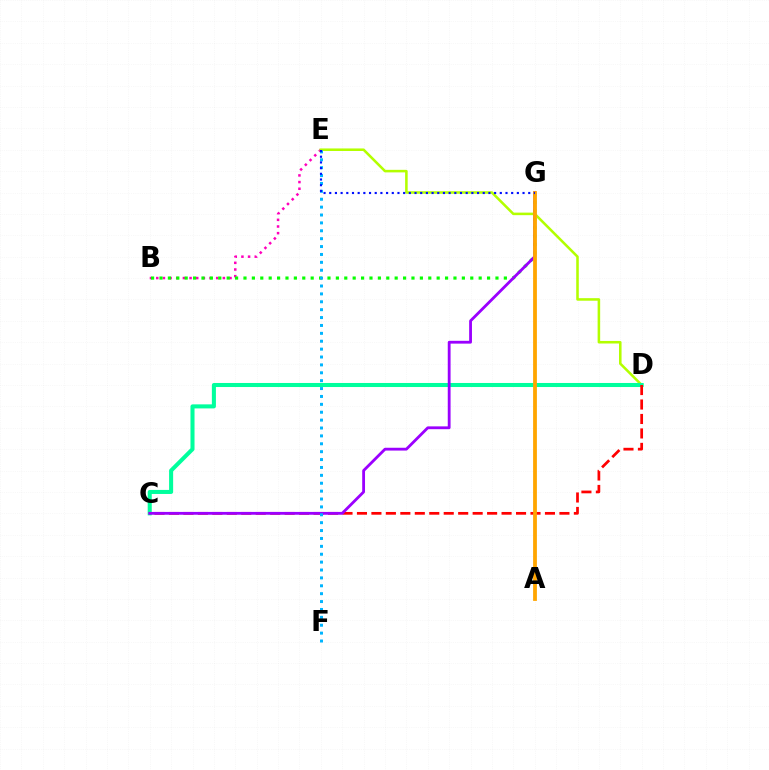{('B', 'E'): [{'color': '#ff00bd', 'line_style': 'dotted', 'thickness': 1.81}], ('B', 'G'): [{'color': '#08ff00', 'line_style': 'dotted', 'thickness': 2.28}], ('D', 'E'): [{'color': '#b3ff00', 'line_style': 'solid', 'thickness': 1.84}], ('C', 'D'): [{'color': '#00ff9d', 'line_style': 'solid', 'thickness': 2.92}, {'color': '#ff0000', 'line_style': 'dashed', 'thickness': 1.96}], ('C', 'G'): [{'color': '#9b00ff', 'line_style': 'solid', 'thickness': 2.03}], ('E', 'F'): [{'color': '#00b5ff', 'line_style': 'dotted', 'thickness': 2.14}], ('A', 'G'): [{'color': '#ffa500', 'line_style': 'solid', 'thickness': 2.73}], ('E', 'G'): [{'color': '#0010ff', 'line_style': 'dotted', 'thickness': 1.54}]}